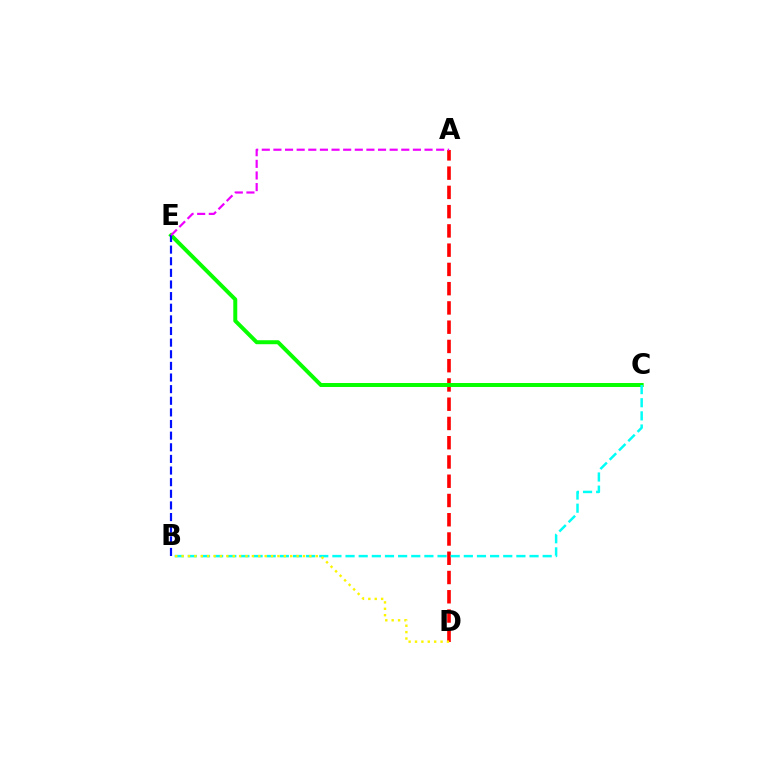{('A', 'D'): [{'color': '#ff0000', 'line_style': 'dashed', 'thickness': 2.62}], ('C', 'E'): [{'color': '#08ff00', 'line_style': 'solid', 'thickness': 2.86}], ('B', 'E'): [{'color': '#0010ff', 'line_style': 'dashed', 'thickness': 1.58}], ('B', 'C'): [{'color': '#00fff6', 'line_style': 'dashed', 'thickness': 1.79}], ('A', 'E'): [{'color': '#ee00ff', 'line_style': 'dashed', 'thickness': 1.58}], ('B', 'D'): [{'color': '#fcf500', 'line_style': 'dotted', 'thickness': 1.74}]}